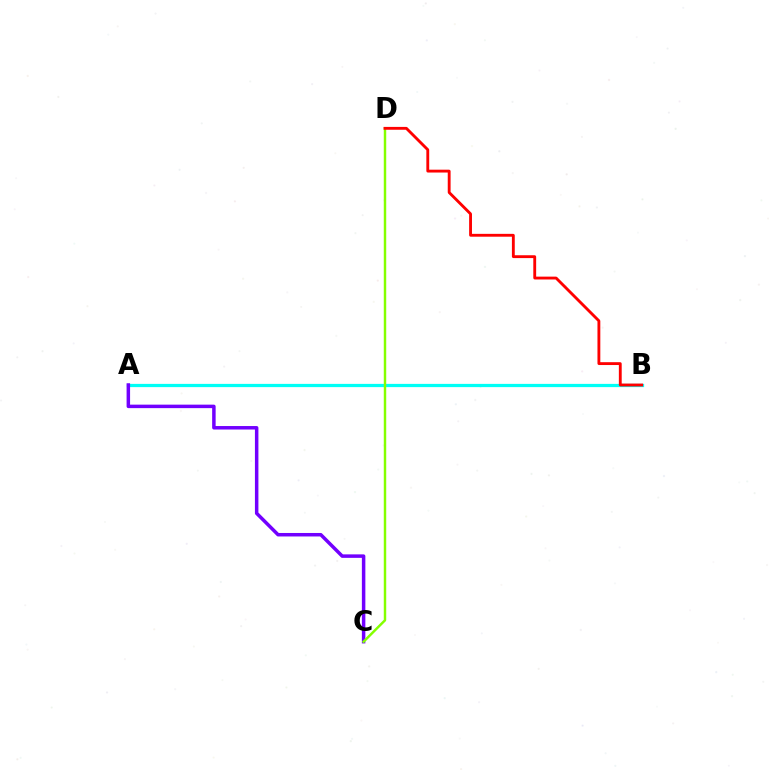{('A', 'B'): [{'color': '#00fff6', 'line_style': 'solid', 'thickness': 2.33}], ('A', 'C'): [{'color': '#7200ff', 'line_style': 'solid', 'thickness': 2.51}], ('C', 'D'): [{'color': '#84ff00', 'line_style': 'solid', 'thickness': 1.77}], ('B', 'D'): [{'color': '#ff0000', 'line_style': 'solid', 'thickness': 2.05}]}